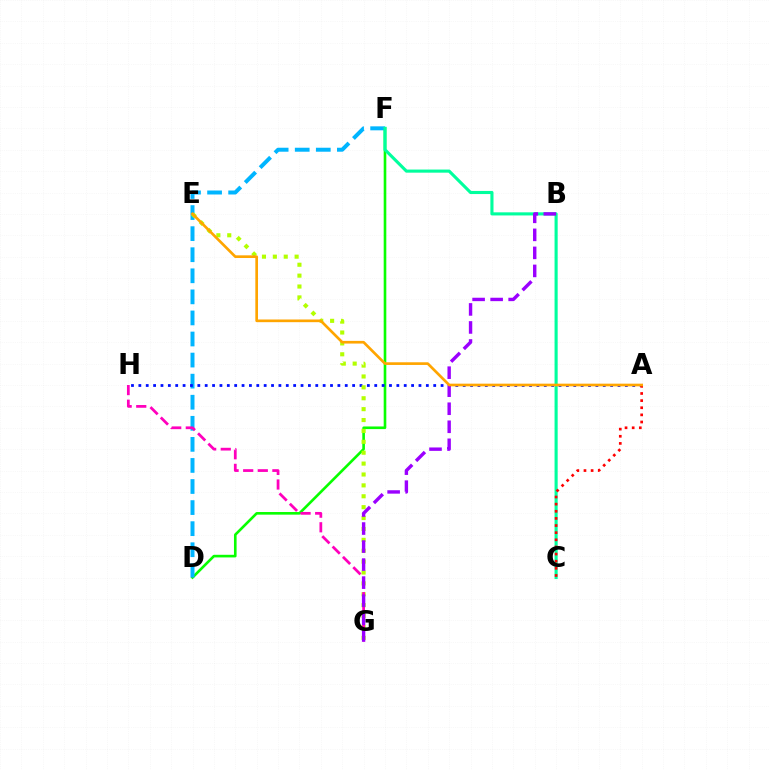{('D', 'F'): [{'color': '#08ff00', 'line_style': 'solid', 'thickness': 1.89}, {'color': '#00b5ff', 'line_style': 'dashed', 'thickness': 2.86}], ('A', 'H'): [{'color': '#0010ff', 'line_style': 'dotted', 'thickness': 2.0}], ('E', 'G'): [{'color': '#b3ff00', 'line_style': 'dotted', 'thickness': 2.96}], ('C', 'F'): [{'color': '#00ff9d', 'line_style': 'solid', 'thickness': 2.24}], ('A', 'C'): [{'color': '#ff0000', 'line_style': 'dotted', 'thickness': 1.94}], ('G', 'H'): [{'color': '#ff00bd', 'line_style': 'dashed', 'thickness': 1.98}], ('B', 'G'): [{'color': '#9b00ff', 'line_style': 'dashed', 'thickness': 2.45}], ('A', 'E'): [{'color': '#ffa500', 'line_style': 'solid', 'thickness': 1.93}]}